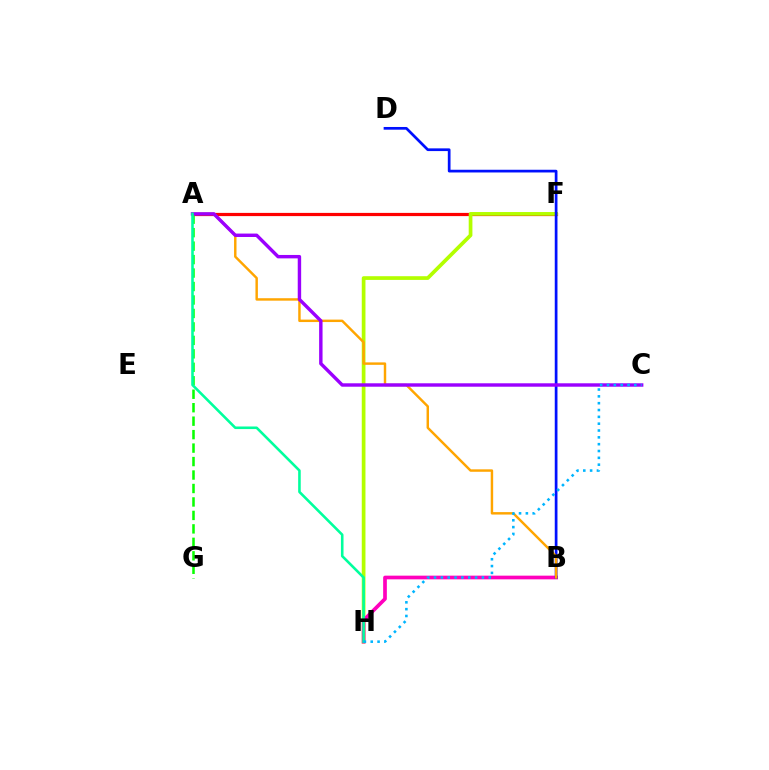{('A', 'F'): [{'color': '#ff0000', 'line_style': 'solid', 'thickness': 2.31}], ('F', 'H'): [{'color': '#b3ff00', 'line_style': 'solid', 'thickness': 2.67}], ('B', 'H'): [{'color': '#ff00bd', 'line_style': 'solid', 'thickness': 2.65}], ('B', 'D'): [{'color': '#0010ff', 'line_style': 'solid', 'thickness': 1.95}], ('A', 'G'): [{'color': '#08ff00', 'line_style': 'dashed', 'thickness': 1.83}], ('A', 'B'): [{'color': '#ffa500', 'line_style': 'solid', 'thickness': 1.76}], ('A', 'C'): [{'color': '#9b00ff', 'line_style': 'solid', 'thickness': 2.46}], ('A', 'H'): [{'color': '#00ff9d', 'line_style': 'solid', 'thickness': 1.86}], ('C', 'H'): [{'color': '#00b5ff', 'line_style': 'dotted', 'thickness': 1.86}]}